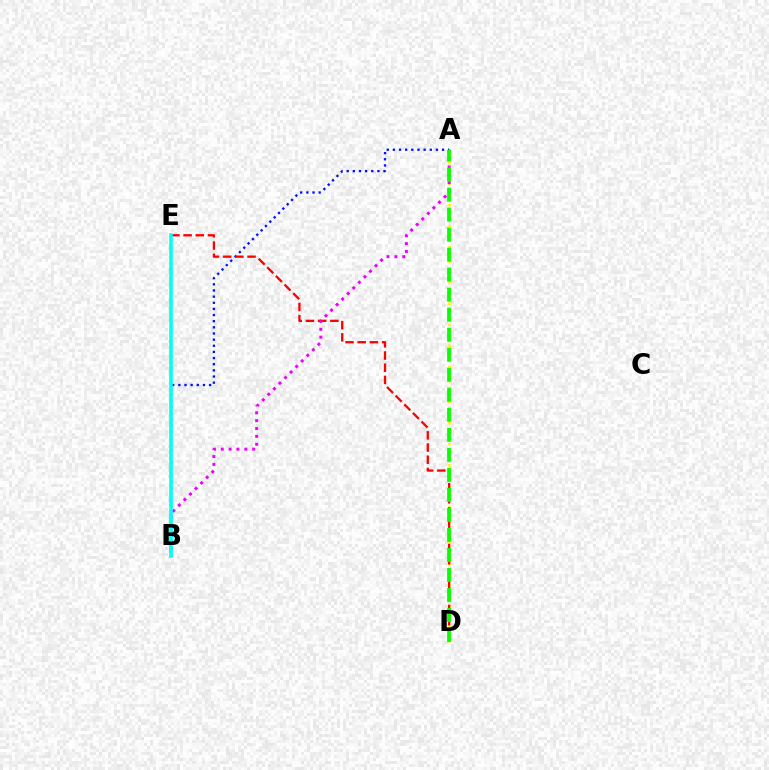{('A', 'D'): [{'color': '#fcf500', 'line_style': 'dotted', 'thickness': 1.91}, {'color': '#08ff00', 'line_style': 'dashed', 'thickness': 2.72}], ('A', 'B'): [{'color': '#0010ff', 'line_style': 'dotted', 'thickness': 1.67}, {'color': '#ee00ff', 'line_style': 'dotted', 'thickness': 2.14}], ('D', 'E'): [{'color': '#ff0000', 'line_style': 'dashed', 'thickness': 1.66}], ('B', 'E'): [{'color': '#00fff6', 'line_style': 'solid', 'thickness': 2.59}]}